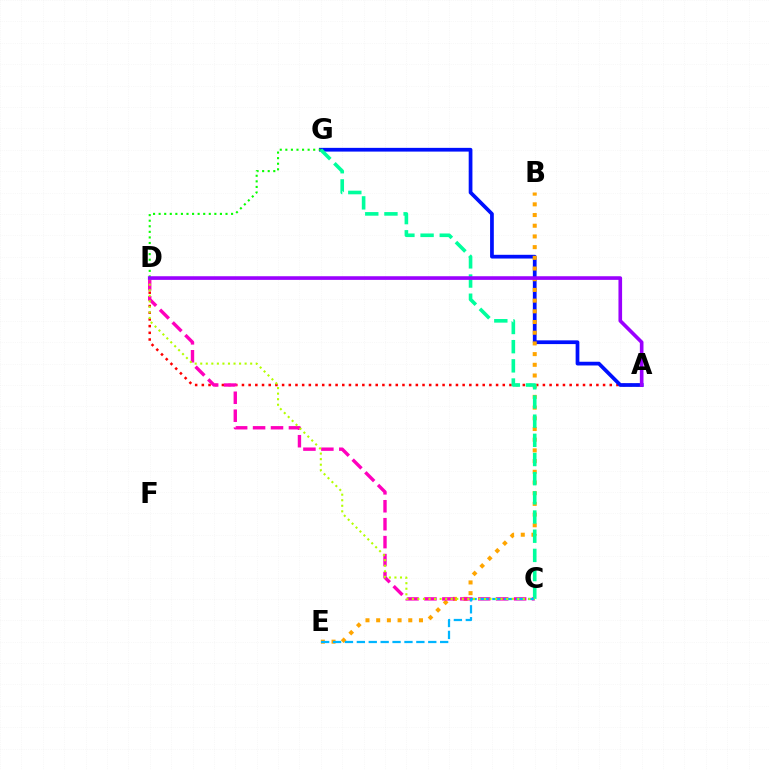{('A', 'D'): [{'color': '#ff0000', 'line_style': 'dotted', 'thickness': 1.82}, {'color': '#9b00ff', 'line_style': 'solid', 'thickness': 2.62}], ('A', 'G'): [{'color': '#0010ff', 'line_style': 'solid', 'thickness': 2.69}], ('B', 'E'): [{'color': '#ffa500', 'line_style': 'dotted', 'thickness': 2.91}], ('D', 'G'): [{'color': '#08ff00', 'line_style': 'dotted', 'thickness': 1.51}], ('C', 'D'): [{'color': '#ff00bd', 'line_style': 'dashed', 'thickness': 2.44}, {'color': '#b3ff00', 'line_style': 'dotted', 'thickness': 1.51}], ('C', 'G'): [{'color': '#00ff9d', 'line_style': 'dashed', 'thickness': 2.61}], ('C', 'E'): [{'color': '#00b5ff', 'line_style': 'dashed', 'thickness': 1.62}]}